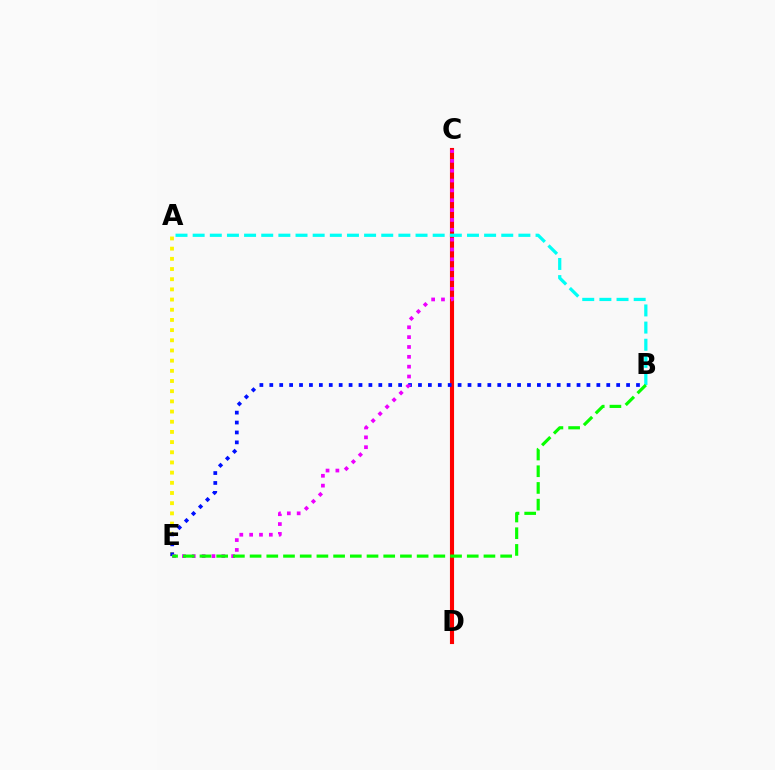{('C', 'D'): [{'color': '#ff0000', 'line_style': 'solid', 'thickness': 2.96}], ('A', 'E'): [{'color': '#fcf500', 'line_style': 'dotted', 'thickness': 2.77}], ('B', 'E'): [{'color': '#0010ff', 'line_style': 'dotted', 'thickness': 2.69}, {'color': '#08ff00', 'line_style': 'dashed', 'thickness': 2.27}], ('A', 'B'): [{'color': '#00fff6', 'line_style': 'dashed', 'thickness': 2.33}], ('C', 'E'): [{'color': '#ee00ff', 'line_style': 'dotted', 'thickness': 2.67}]}